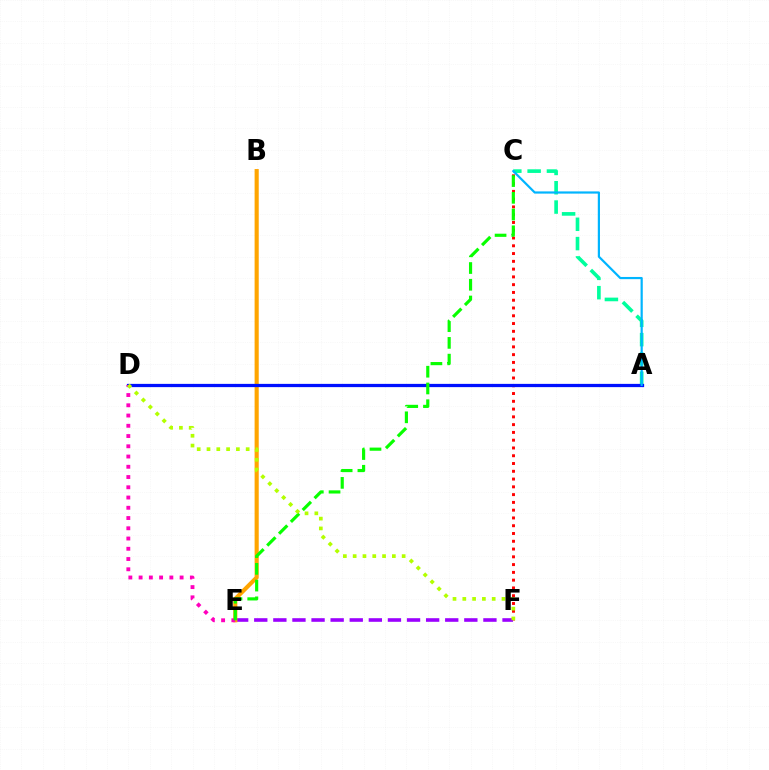{('C', 'F'): [{'color': '#ff0000', 'line_style': 'dotted', 'thickness': 2.11}], ('E', 'F'): [{'color': '#9b00ff', 'line_style': 'dashed', 'thickness': 2.59}], ('B', 'E'): [{'color': '#ffa500', 'line_style': 'solid', 'thickness': 2.97}], ('A', 'C'): [{'color': '#00ff9d', 'line_style': 'dashed', 'thickness': 2.62}, {'color': '#00b5ff', 'line_style': 'solid', 'thickness': 1.58}], ('A', 'D'): [{'color': '#0010ff', 'line_style': 'solid', 'thickness': 2.34}], ('D', 'E'): [{'color': '#ff00bd', 'line_style': 'dotted', 'thickness': 2.78}], ('C', 'E'): [{'color': '#08ff00', 'line_style': 'dashed', 'thickness': 2.27}], ('D', 'F'): [{'color': '#b3ff00', 'line_style': 'dotted', 'thickness': 2.66}]}